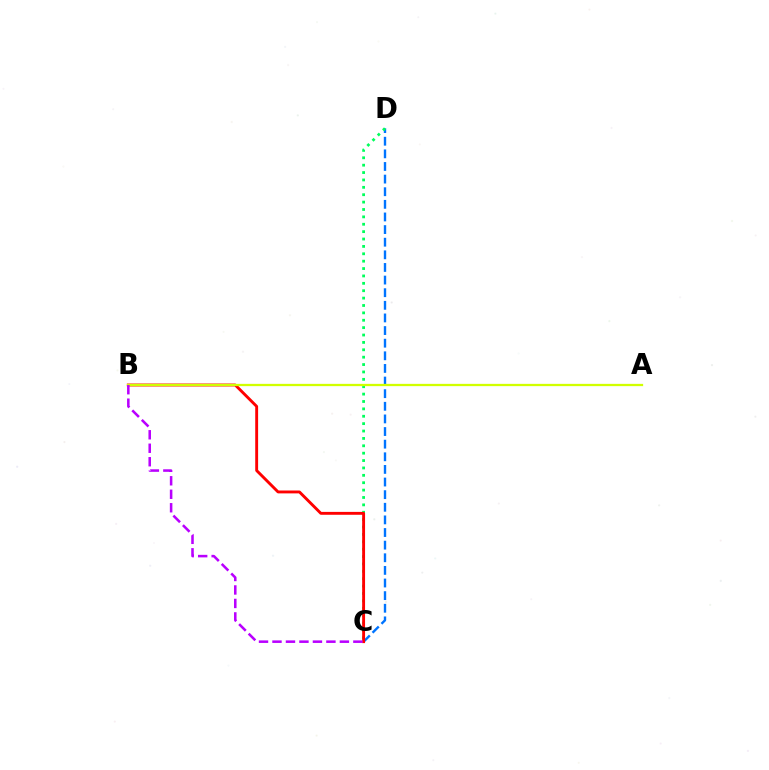{('C', 'D'): [{'color': '#0074ff', 'line_style': 'dashed', 'thickness': 1.71}, {'color': '#00ff5c', 'line_style': 'dotted', 'thickness': 2.01}], ('B', 'C'): [{'color': '#ff0000', 'line_style': 'solid', 'thickness': 2.08}, {'color': '#b900ff', 'line_style': 'dashed', 'thickness': 1.83}], ('A', 'B'): [{'color': '#d1ff00', 'line_style': 'solid', 'thickness': 1.64}]}